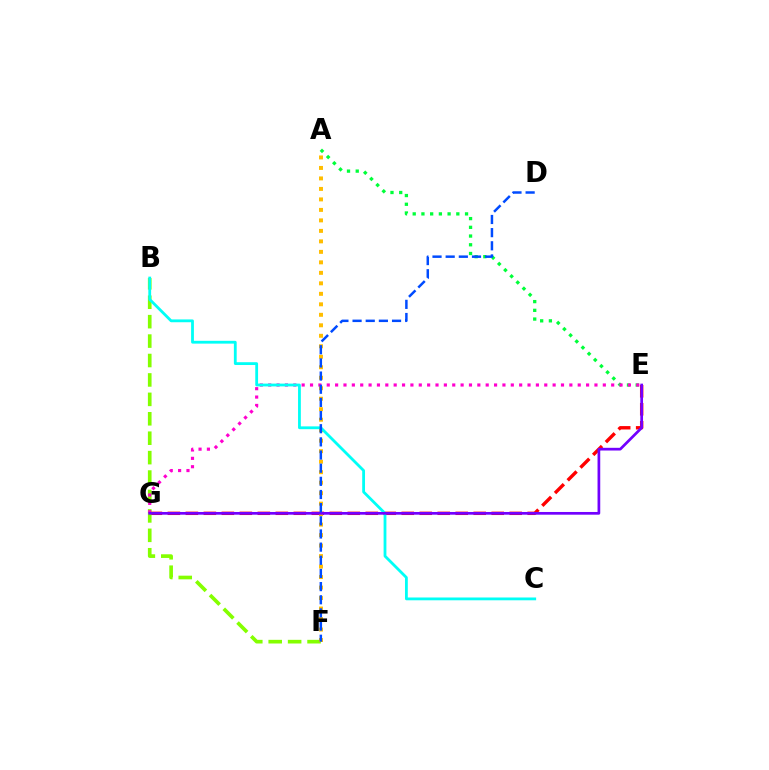{('A', 'E'): [{'color': '#00ff39', 'line_style': 'dotted', 'thickness': 2.37}], ('E', 'G'): [{'color': '#ff0000', 'line_style': 'dashed', 'thickness': 2.44}, {'color': '#ff00cf', 'line_style': 'dotted', 'thickness': 2.27}, {'color': '#7200ff', 'line_style': 'solid', 'thickness': 1.95}], ('B', 'F'): [{'color': '#84ff00', 'line_style': 'dashed', 'thickness': 2.64}], ('A', 'F'): [{'color': '#ffbd00', 'line_style': 'dotted', 'thickness': 2.85}], ('B', 'C'): [{'color': '#00fff6', 'line_style': 'solid', 'thickness': 2.02}], ('D', 'F'): [{'color': '#004bff', 'line_style': 'dashed', 'thickness': 1.79}]}